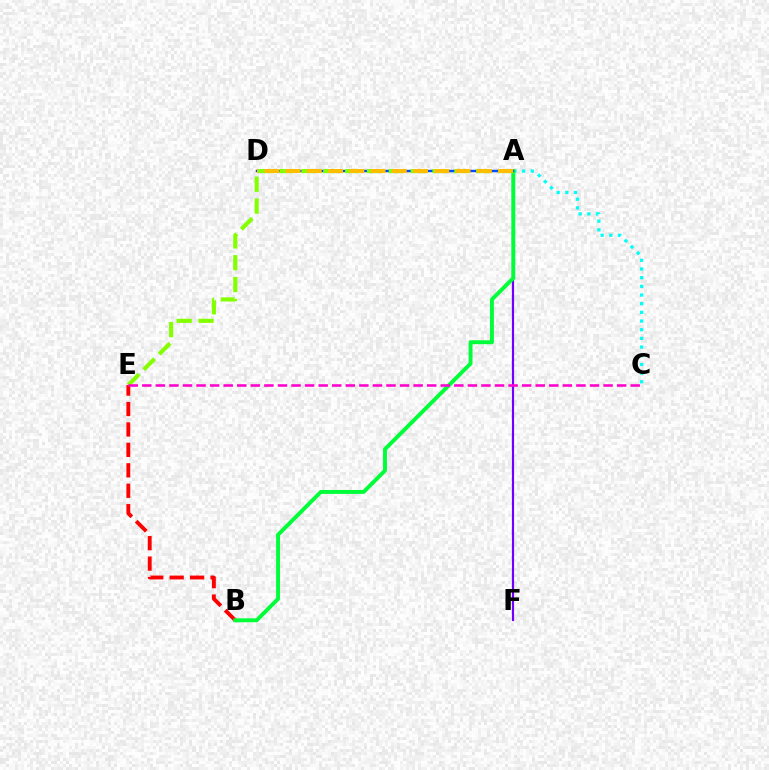{('A', 'C'): [{'color': '#00fff6', 'line_style': 'dotted', 'thickness': 2.36}], ('A', 'F'): [{'color': '#7200ff', 'line_style': 'solid', 'thickness': 1.56}], ('B', 'E'): [{'color': '#ff0000', 'line_style': 'dashed', 'thickness': 2.78}], ('A', 'B'): [{'color': '#00ff39', 'line_style': 'solid', 'thickness': 2.82}], ('A', 'D'): [{'color': '#004bff', 'line_style': 'solid', 'thickness': 1.77}, {'color': '#ffbd00', 'line_style': 'dashed', 'thickness': 2.89}], ('A', 'E'): [{'color': '#84ff00', 'line_style': 'dashed', 'thickness': 2.97}], ('C', 'E'): [{'color': '#ff00cf', 'line_style': 'dashed', 'thickness': 1.84}]}